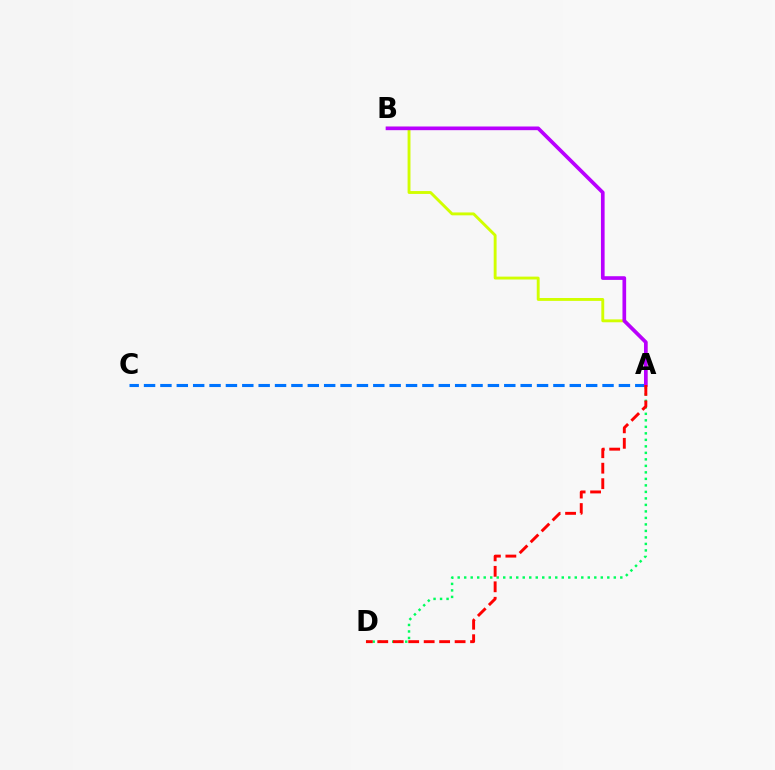{('A', 'D'): [{'color': '#00ff5c', 'line_style': 'dotted', 'thickness': 1.77}, {'color': '#ff0000', 'line_style': 'dashed', 'thickness': 2.1}], ('A', 'B'): [{'color': '#d1ff00', 'line_style': 'solid', 'thickness': 2.08}, {'color': '#b900ff', 'line_style': 'solid', 'thickness': 2.65}], ('A', 'C'): [{'color': '#0074ff', 'line_style': 'dashed', 'thickness': 2.22}]}